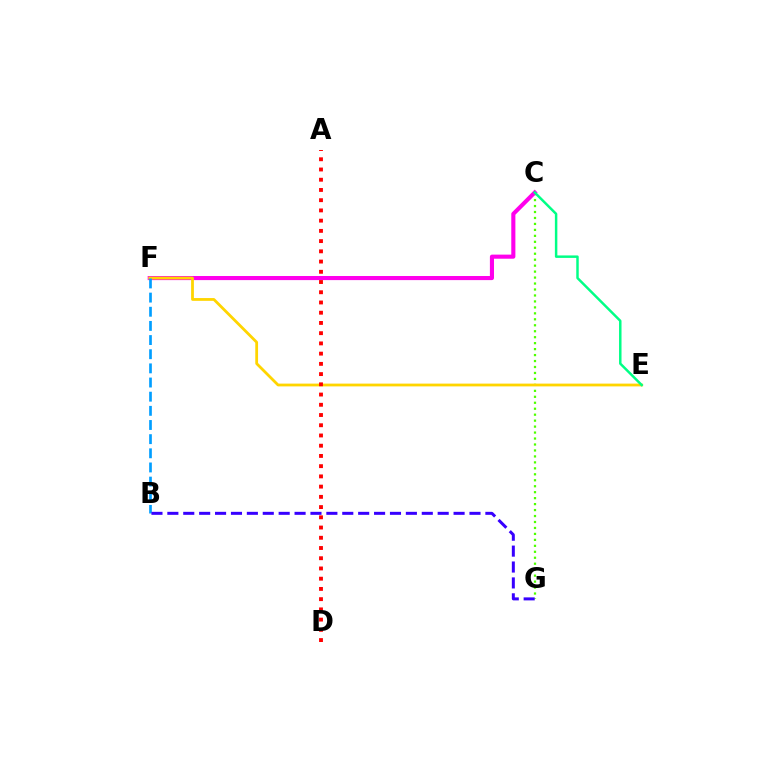{('C', 'G'): [{'color': '#4fff00', 'line_style': 'dotted', 'thickness': 1.62}], ('C', 'F'): [{'color': '#ff00ed', 'line_style': 'solid', 'thickness': 2.95}], ('E', 'F'): [{'color': '#ffd500', 'line_style': 'solid', 'thickness': 2.0}], ('B', 'F'): [{'color': '#009eff', 'line_style': 'dashed', 'thickness': 1.92}], ('B', 'G'): [{'color': '#3700ff', 'line_style': 'dashed', 'thickness': 2.16}], ('C', 'E'): [{'color': '#00ff86', 'line_style': 'solid', 'thickness': 1.78}], ('A', 'D'): [{'color': '#ff0000', 'line_style': 'dotted', 'thickness': 2.78}]}